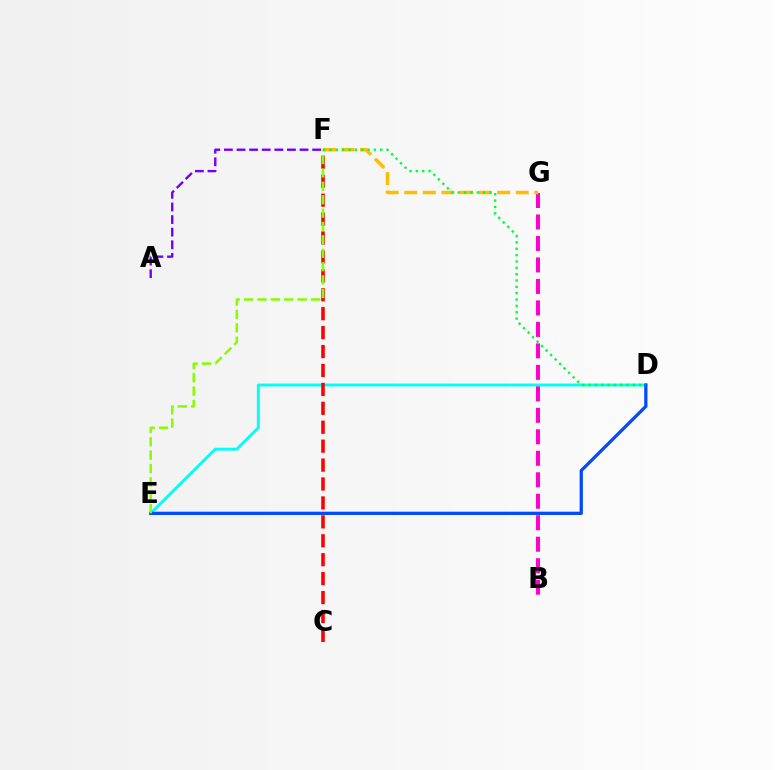{('D', 'E'): [{'color': '#00fff6', 'line_style': 'solid', 'thickness': 2.1}, {'color': '#004bff', 'line_style': 'solid', 'thickness': 2.35}], ('B', 'G'): [{'color': '#ff00cf', 'line_style': 'dashed', 'thickness': 2.92}], ('F', 'G'): [{'color': '#ffbd00', 'line_style': 'dashed', 'thickness': 2.53}], ('C', 'F'): [{'color': '#ff0000', 'line_style': 'dashed', 'thickness': 2.57}], ('A', 'F'): [{'color': '#7200ff', 'line_style': 'dashed', 'thickness': 1.71}], ('E', 'F'): [{'color': '#84ff00', 'line_style': 'dashed', 'thickness': 1.82}], ('D', 'F'): [{'color': '#00ff39', 'line_style': 'dotted', 'thickness': 1.72}]}